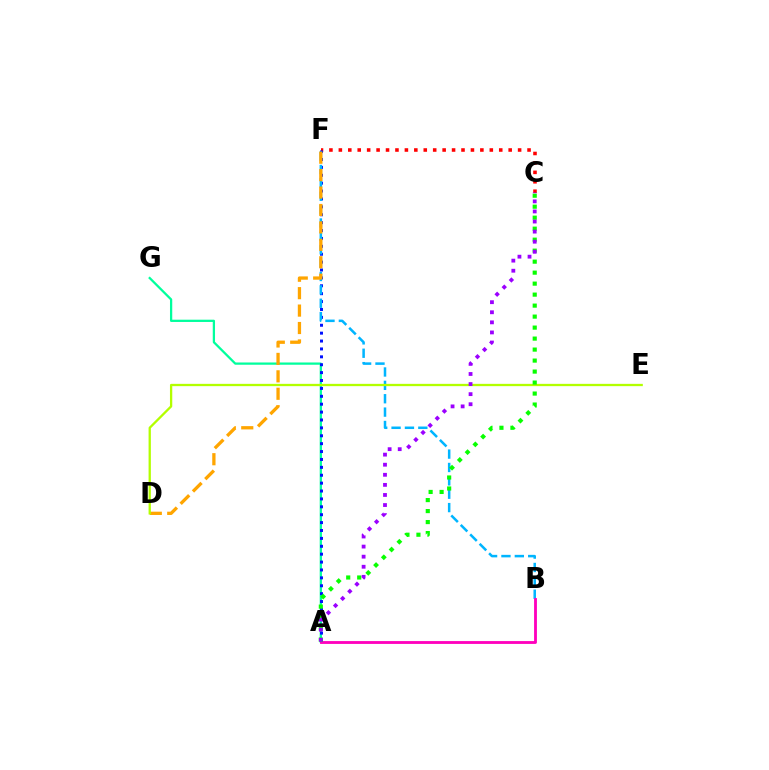{('C', 'F'): [{'color': '#ff0000', 'line_style': 'dotted', 'thickness': 2.56}], ('A', 'G'): [{'color': '#00ff9d', 'line_style': 'solid', 'thickness': 1.63}], ('A', 'F'): [{'color': '#0010ff', 'line_style': 'dotted', 'thickness': 2.14}], ('B', 'F'): [{'color': '#00b5ff', 'line_style': 'dashed', 'thickness': 1.82}], ('D', 'F'): [{'color': '#ffa500', 'line_style': 'dashed', 'thickness': 2.37}], ('D', 'E'): [{'color': '#b3ff00', 'line_style': 'solid', 'thickness': 1.66}], ('A', 'B'): [{'color': '#ff00bd', 'line_style': 'solid', 'thickness': 2.04}], ('A', 'C'): [{'color': '#08ff00', 'line_style': 'dotted', 'thickness': 2.99}, {'color': '#9b00ff', 'line_style': 'dotted', 'thickness': 2.74}]}